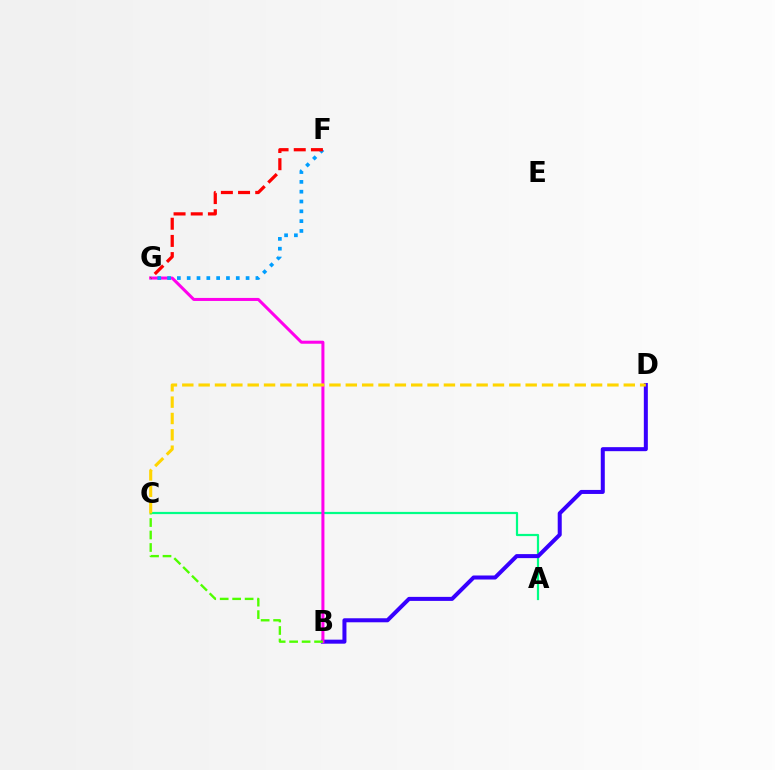{('A', 'C'): [{'color': '#00ff86', 'line_style': 'solid', 'thickness': 1.59}], ('B', 'D'): [{'color': '#3700ff', 'line_style': 'solid', 'thickness': 2.89}], ('B', 'G'): [{'color': '#ff00ed', 'line_style': 'solid', 'thickness': 2.18}], ('F', 'G'): [{'color': '#009eff', 'line_style': 'dotted', 'thickness': 2.67}, {'color': '#ff0000', 'line_style': 'dashed', 'thickness': 2.33}], ('B', 'C'): [{'color': '#4fff00', 'line_style': 'dashed', 'thickness': 1.69}], ('C', 'D'): [{'color': '#ffd500', 'line_style': 'dashed', 'thickness': 2.22}]}